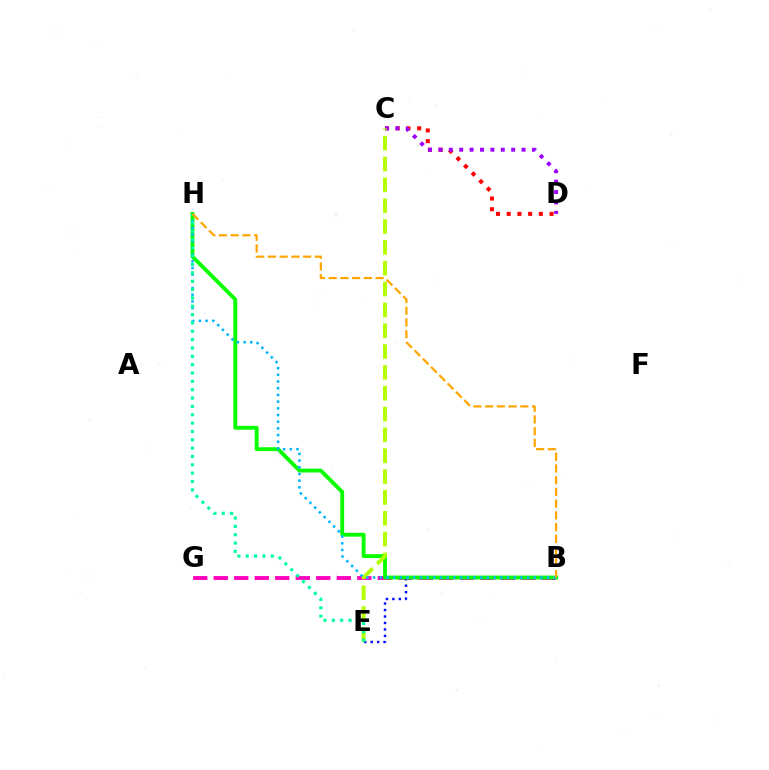{('C', 'D'): [{'color': '#ff0000', 'line_style': 'dotted', 'thickness': 2.91}, {'color': '#9b00ff', 'line_style': 'dotted', 'thickness': 2.82}], ('B', 'G'): [{'color': '#ff00bd', 'line_style': 'dashed', 'thickness': 2.79}], ('B', 'E'): [{'color': '#0010ff', 'line_style': 'dotted', 'thickness': 1.76}], ('B', 'H'): [{'color': '#08ff00', 'line_style': 'solid', 'thickness': 2.79}, {'color': '#00b5ff', 'line_style': 'dotted', 'thickness': 1.82}, {'color': '#ffa500', 'line_style': 'dashed', 'thickness': 1.59}], ('C', 'E'): [{'color': '#b3ff00', 'line_style': 'dashed', 'thickness': 2.83}], ('E', 'H'): [{'color': '#00ff9d', 'line_style': 'dotted', 'thickness': 2.27}]}